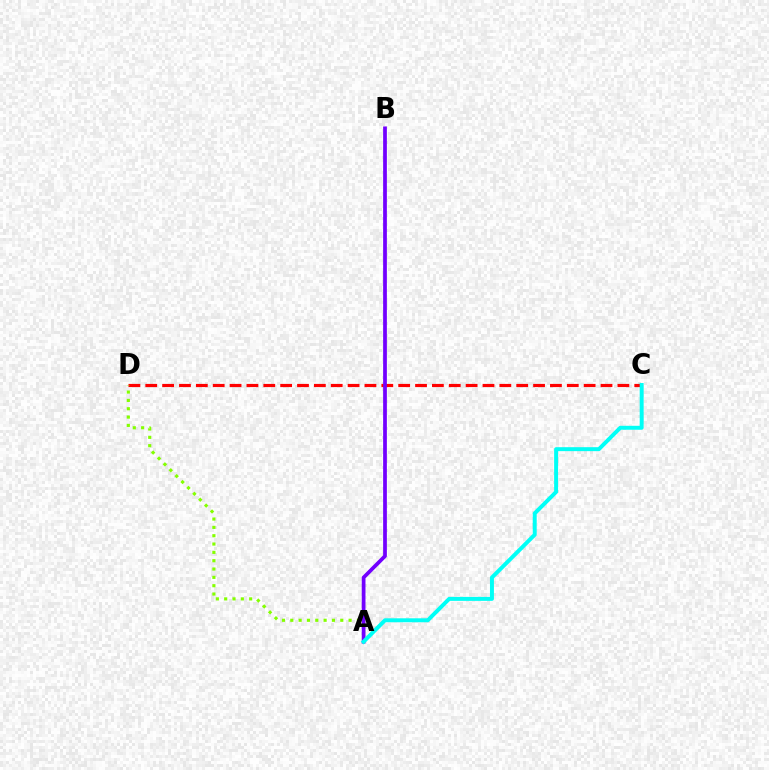{('C', 'D'): [{'color': '#ff0000', 'line_style': 'dashed', 'thickness': 2.29}], ('A', 'D'): [{'color': '#84ff00', 'line_style': 'dotted', 'thickness': 2.26}], ('A', 'B'): [{'color': '#7200ff', 'line_style': 'solid', 'thickness': 2.69}], ('A', 'C'): [{'color': '#00fff6', 'line_style': 'solid', 'thickness': 2.85}]}